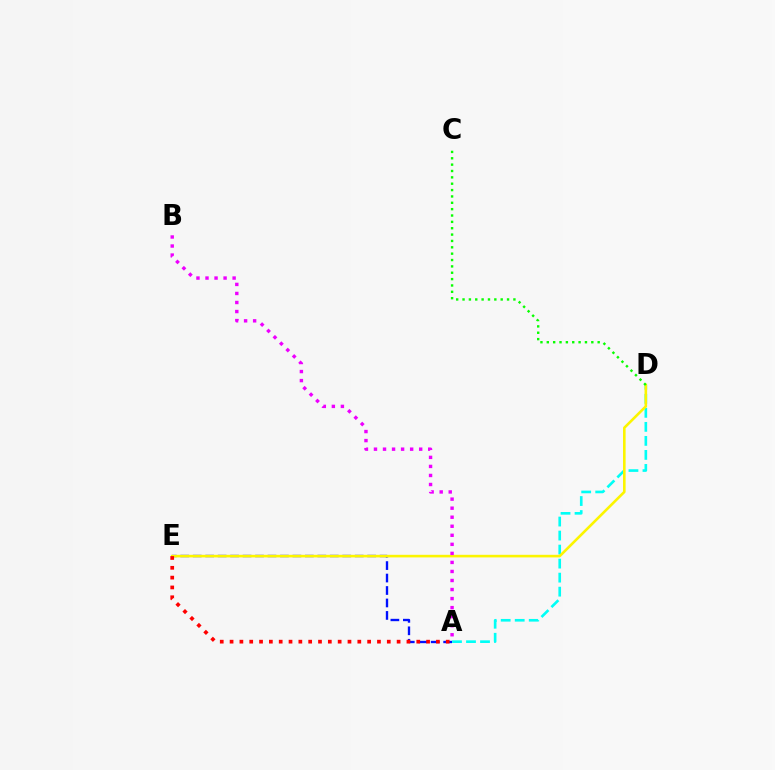{('A', 'E'): [{'color': '#0010ff', 'line_style': 'dashed', 'thickness': 1.69}, {'color': '#ff0000', 'line_style': 'dotted', 'thickness': 2.67}], ('A', 'D'): [{'color': '#00fff6', 'line_style': 'dashed', 'thickness': 1.9}], ('D', 'E'): [{'color': '#fcf500', 'line_style': 'solid', 'thickness': 1.87}], ('A', 'B'): [{'color': '#ee00ff', 'line_style': 'dotted', 'thickness': 2.46}], ('C', 'D'): [{'color': '#08ff00', 'line_style': 'dotted', 'thickness': 1.73}]}